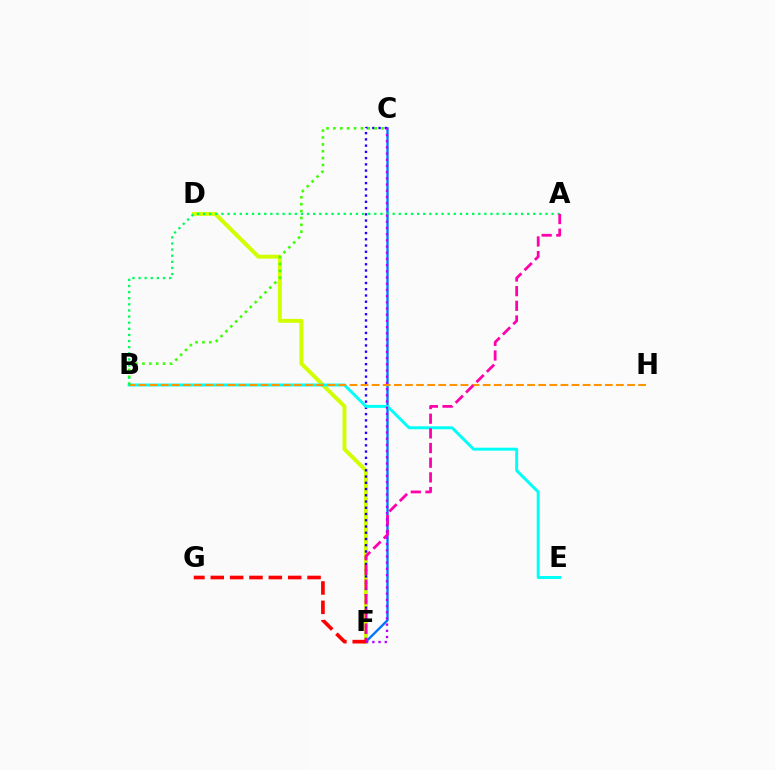{('D', 'F'): [{'color': '#d1ff00', 'line_style': 'solid', 'thickness': 2.82}], ('C', 'F'): [{'color': '#0074ff', 'line_style': 'solid', 'thickness': 1.68}, {'color': '#2500ff', 'line_style': 'dotted', 'thickness': 1.7}, {'color': '#b900ff', 'line_style': 'dotted', 'thickness': 1.68}], ('B', 'E'): [{'color': '#00fff6', 'line_style': 'solid', 'thickness': 2.13}], ('B', 'H'): [{'color': '#ff9400', 'line_style': 'dashed', 'thickness': 1.51}], ('B', 'C'): [{'color': '#3dff00', 'line_style': 'dotted', 'thickness': 1.87}], ('A', 'B'): [{'color': '#00ff5c', 'line_style': 'dotted', 'thickness': 1.66}], ('A', 'F'): [{'color': '#ff00ac', 'line_style': 'dashed', 'thickness': 1.99}], ('F', 'G'): [{'color': '#ff0000', 'line_style': 'dashed', 'thickness': 2.63}]}